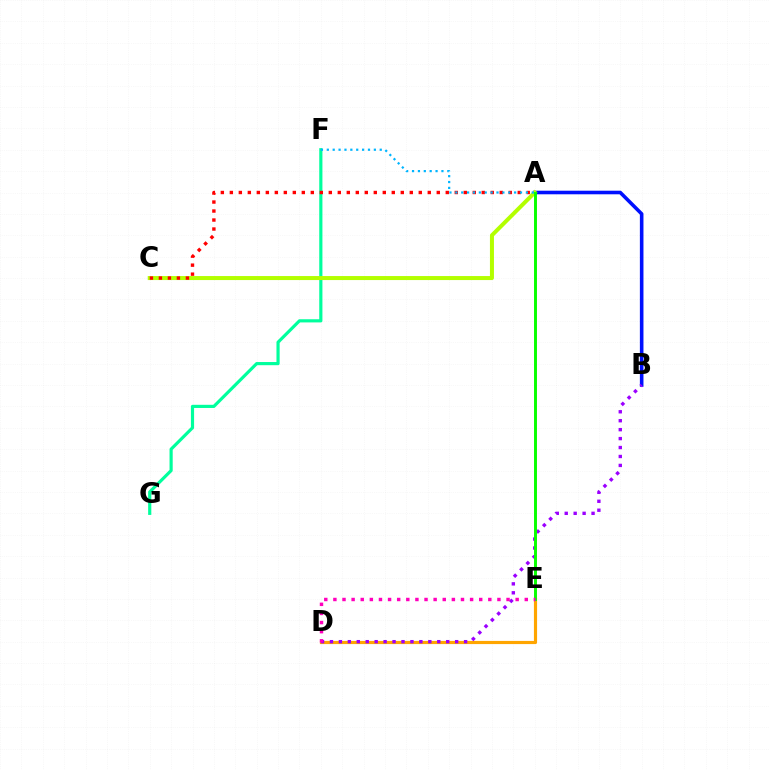{('F', 'G'): [{'color': '#00ff9d', 'line_style': 'solid', 'thickness': 2.28}], ('A', 'B'): [{'color': '#0010ff', 'line_style': 'solid', 'thickness': 2.58}], ('D', 'E'): [{'color': '#ffa500', 'line_style': 'solid', 'thickness': 2.27}, {'color': '#ff00bd', 'line_style': 'dotted', 'thickness': 2.48}], ('B', 'D'): [{'color': '#9b00ff', 'line_style': 'dotted', 'thickness': 2.43}], ('A', 'C'): [{'color': '#b3ff00', 'line_style': 'solid', 'thickness': 2.89}, {'color': '#ff0000', 'line_style': 'dotted', 'thickness': 2.44}], ('A', 'E'): [{'color': '#08ff00', 'line_style': 'solid', 'thickness': 2.11}], ('A', 'F'): [{'color': '#00b5ff', 'line_style': 'dotted', 'thickness': 1.6}]}